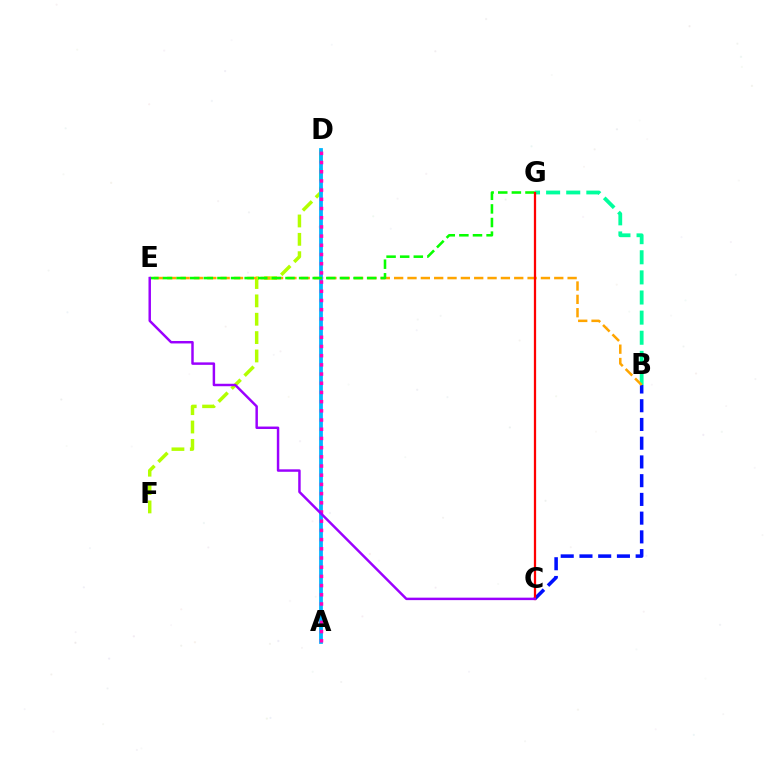{('D', 'F'): [{'color': '#b3ff00', 'line_style': 'dashed', 'thickness': 2.49}], ('B', 'C'): [{'color': '#0010ff', 'line_style': 'dashed', 'thickness': 2.55}], ('B', 'G'): [{'color': '#00ff9d', 'line_style': 'dashed', 'thickness': 2.73}], ('B', 'E'): [{'color': '#ffa500', 'line_style': 'dashed', 'thickness': 1.81}], ('A', 'D'): [{'color': '#00b5ff', 'line_style': 'solid', 'thickness': 2.72}, {'color': '#ff00bd', 'line_style': 'dotted', 'thickness': 2.5}], ('E', 'G'): [{'color': '#08ff00', 'line_style': 'dashed', 'thickness': 1.85}], ('C', 'G'): [{'color': '#ff0000', 'line_style': 'solid', 'thickness': 1.63}], ('C', 'E'): [{'color': '#9b00ff', 'line_style': 'solid', 'thickness': 1.77}]}